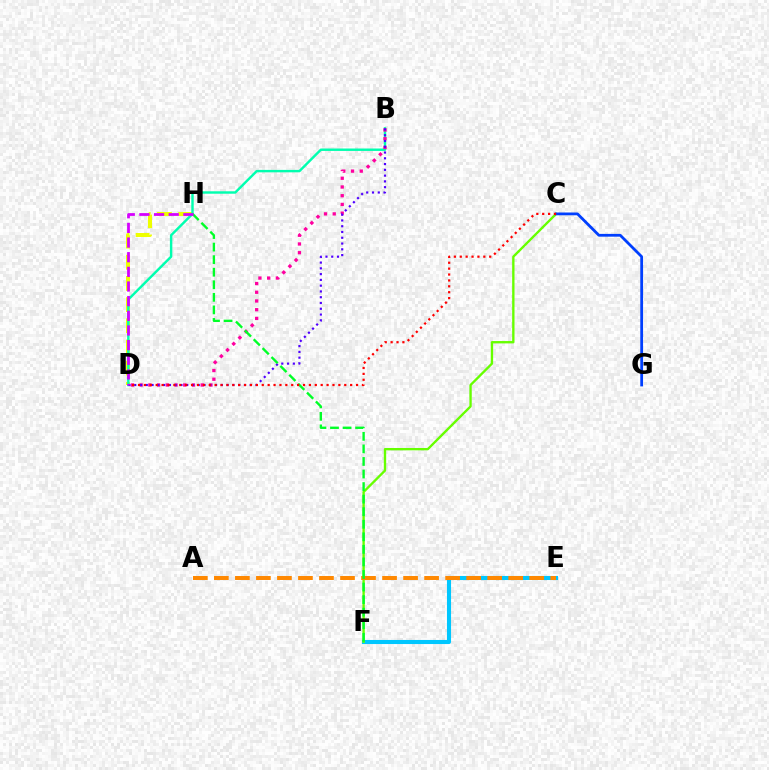{('E', 'F'): [{'color': '#00c7ff', 'line_style': 'solid', 'thickness': 2.93}], ('C', 'F'): [{'color': '#66ff00', 'line_style': 'solid', 'thickness': 1.7}], ('D', 'H'): [{'color': '#eeff00', 'line_style': 'dashed', 'thickness': 2.88}, {'color': '#d600ff', 'line_style': 'dashed', 'thickness': 1.99}], ('B', 'D'): [{'color': '#00ffaf', 'line_style': 'solid', 'thickness': 1.75}, {'color': '#ff00a0', 'line_style': 'dotted', 'thickness': 2.37}, {'color': '#4f00ff', 'line_style': 'dotted', 'thickness': 1.57}], ('A', 'E'): [{'color': '#ff8800', 'line_style': 'dashed', 'thickness': 2.86}], ('C', 'G'): [{'color': '#003fff', 'line_style': 'solid', 'thickness': 2.0}], ('F', 'H'): [{'color': '#00ff27', 'line_style': 'dashed', 'thickness': 1.71}], ('C', 'D'): [{'color': '#ff0000', 'line_style': 'dotted', 'thickness': 1.6}]}